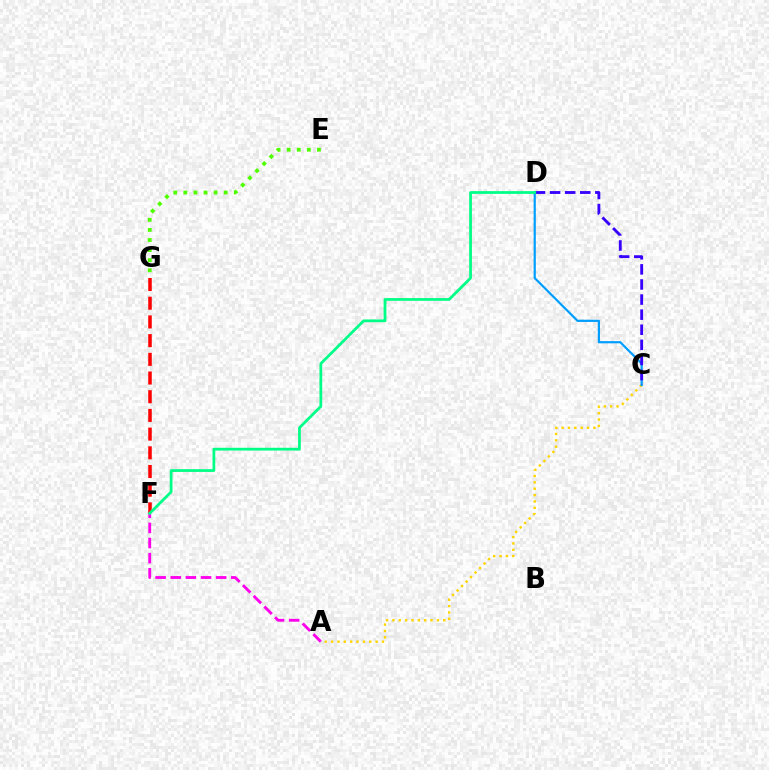{('A', 'C'): [{'color': '#ffd500', 'line_style': 'dotted', 'thickness': 1.73}], ('C', 'D'): [{'color': '#009eff', 'line_style': 'solid', 'thickness': 1.59}, {'color': '#3700ff', 'line_style': 'dashed', 'thickness': 2.05}], ('F', 'G'): [{'color': '#ff0000', 'line_style': 'dashed', 'thickness': 2.54}], ('E', 'G'): [{'color': '#4fff00', 'line_style': 'dotted', 'thickness': 2.74}], ('A', 'F'): [{'color': '#ff00ed', 'line_style': 'dashed', 'thickness': 2.05}], ('D', 'F'): [{'color': '#00ff86', 'line_style': 'solid', 'thickness': 1.99}]}